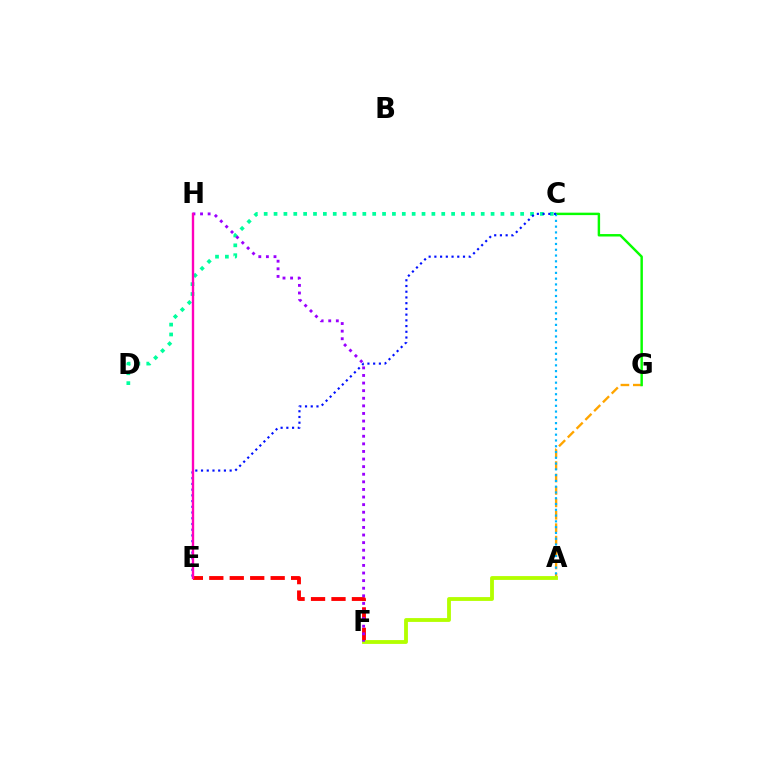{('C', 'D'): [{'color': '#00ff9d', 'line_style': 'dotted', 'thickness': 2.68}], ('E', 'F'): [{'color': '#ff0000', 'line_style': 'dashed', 'thickness': 2.78}], ('A', 'G'): [{'color': '#ffa500', 'line_style': 'dashed', 'thickness': 1.69}], ('C', 'G'): [{'color': '#08ff00', 'line_style': 'solid', 'thickness': 1.76}], ('A', 'C'): [{'color': '#00b5ff', 'line_style': 'dotted', 'thickness': 1.57}], ('C', 'E'): [{'color': '#0010ff', 'line_style': 'dotted', 'thickness': 1.56}], ('A', 'F'): [{'color': '#b3ff00', 'line_style': 'solid', 'thickness': 2.76}], ('F', 'H'): [{'color': '#9b00ff', 'line_style': 'dotted', 'thickness': 2.06}], ('E', 'H'): [{'color': '#ff00bd', 'line_style': 'solid', 'thickness': 1.7}]}